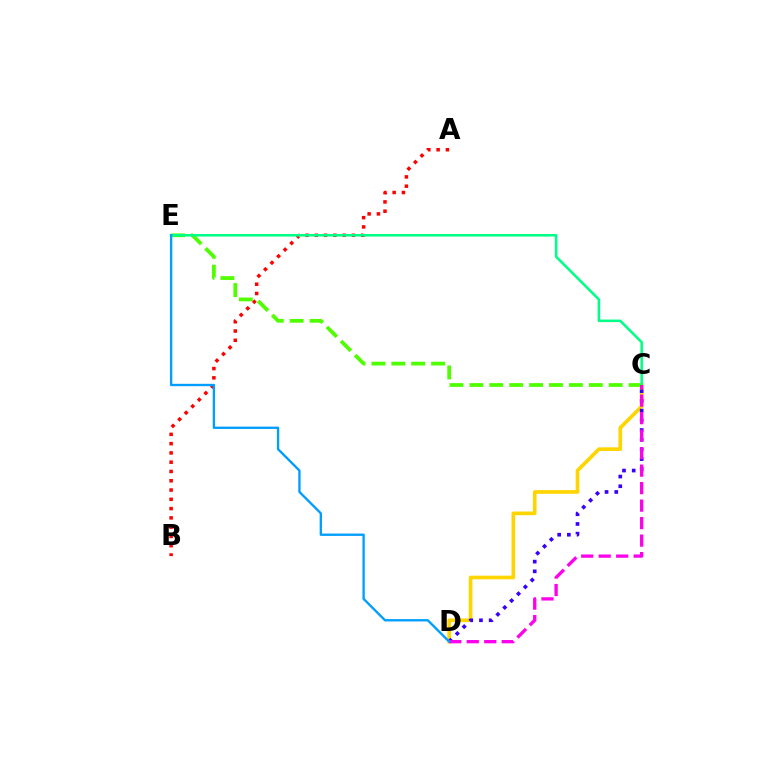{('C', 'D'): [{'color': '#ffd500', 'line_style': 'solid', 'thickness': 2.63}, {'color': '#3700ff', 'line_style': 'dotted', 'thickness': 2.64}, {'color': '#ff00ed', 'line_style': 'dashed', 'thickness': 2.38}], ('A', 'B'): [{'color': '#ff0000', 'line_style': 'dotted', 'thickness': 2.52}], ('C', 'E'): [{'color': '#4fff00', 'line_style': 'dashed', 'thickness': 2.7}, {'color': '#00ff86', 'line_style': 'solid', 'thickness': 1.83}], ('D', 'E'): [{'color': '#009eff', 'line_style': 'solid', 'thickness': 1.69}]}